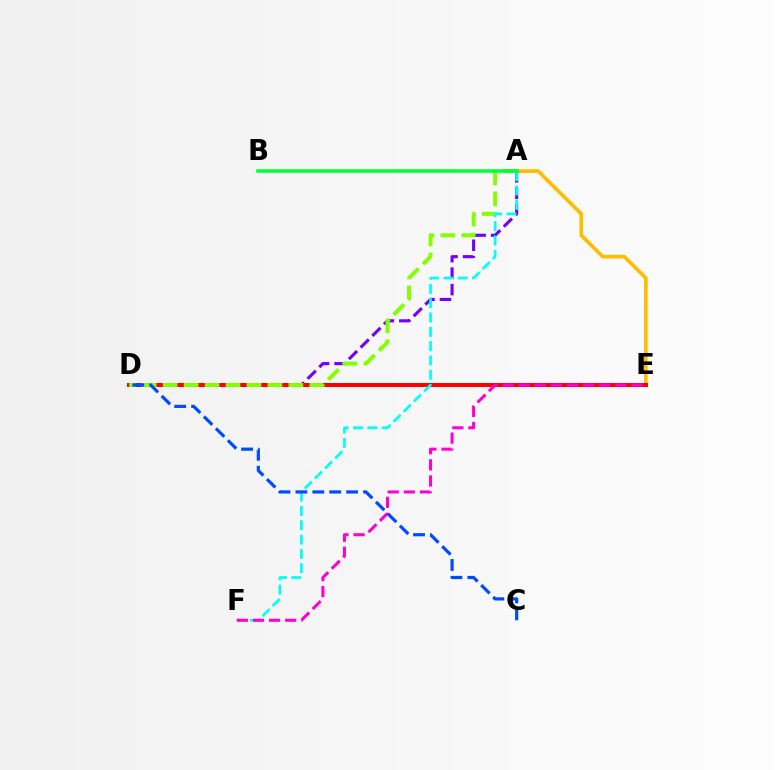{('A', 'E'): [{'color': '#ffbd00', 'line_style': 'solid', 'thickness': 2.65}], ('A', 'D'): [{'color': '#7200ff', 'line_style': 'dashed', 'thickness': 2.24}, {'color': '#84ff00', 'line_style': 'dashed', 'thickness': 2.85}], ('D', 'E'): [{'color': '#ff0000', 'line_style': 'solid', 'thickness': 2.89}], ('A', 'F'): [{'color': '#00fff6', 'line_style': 'dashed', 'thickness': 1.95}], ('E', 'F'): [{'color': '#ff00cf', 'line_style': 'dashed', 'thickness': 2.19}], ('C', 'D'): [{'color': '#004bff', 'line_style': 'dashed', 'thickness': 2.3}], ('A', 'B'): [{'color': '#00ff39', 'line_style': 'solid', 'thickness': 2.53}]}